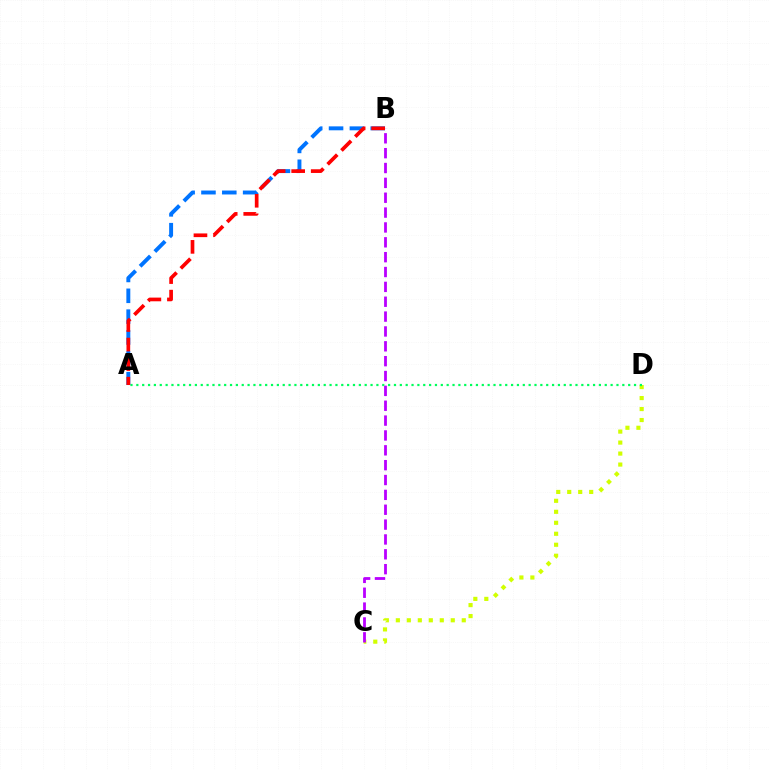{('C', 'D'): [{'color': '#d1ff00', 'line_style': 'dotted', 'thickness': 2.98}], ('A', 'D'): [{'color': '#00ff5c', 'line_style': 'dotted', 'thickness': 1.59}], ('A', 'B'): [{'color': '#0074ff', 'line_style': 'dashed', 'thickness': 2.83}, {'color': '#ff0000', 'line_style': 'dashed', 'thickness': 2.66}], ('B', 'C'): [{'color': '#b900ff', 'line_style': 'dashed', 'thickness': 2.02}]}